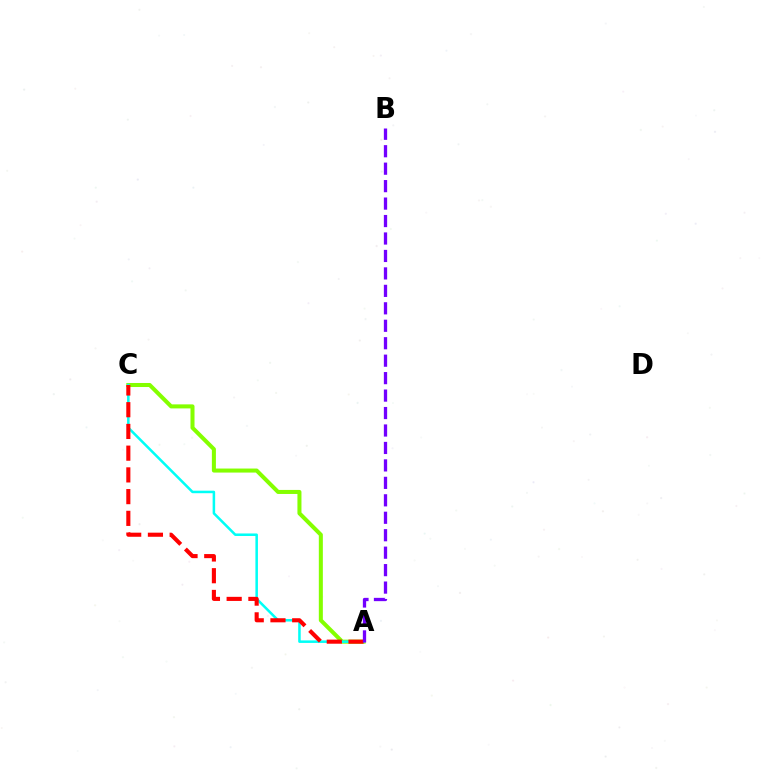{('A', 'C'): [{'color': '#84ff00', 'line_style': 'solid', 'thickness': 2.9}, {'color': '#00fff6', 'line_style': 'solid', 'thickness': 1.82}, {'color': '#ff0000', 'line_style': 'dashed', 'thickness': 2.95}], ('A', 'B'): [{'color': '#7200ff', 'line_style': 'dashed', 'thickness': 2.37}]}